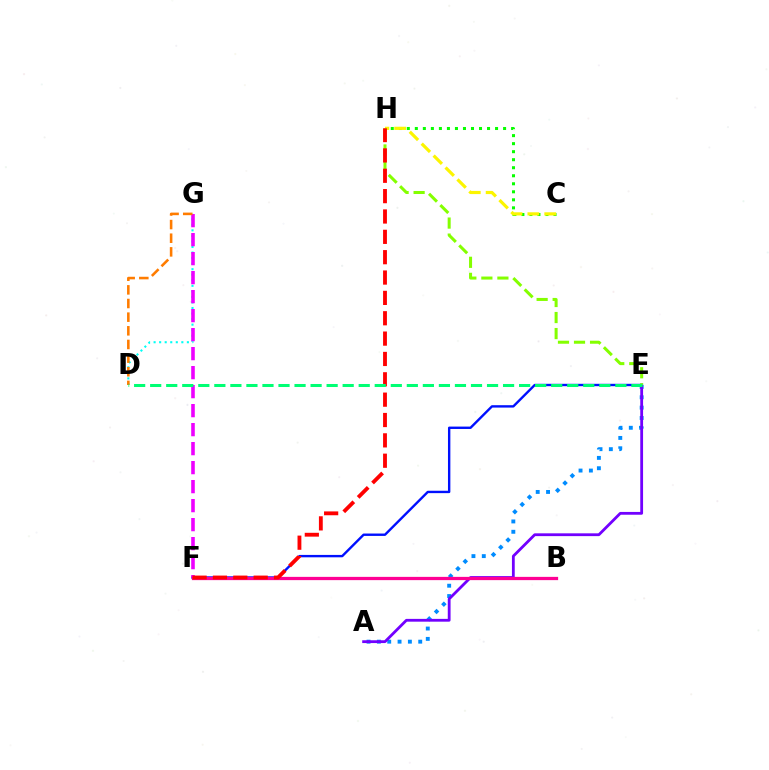{('D', 'G'): [{'color': '#00fff6', 'line_style': 'dotted', 'thickness': 1.51}, {'color': '#ff7c00', 'line_style': 'dashed', 'thickness': 1.85}], ('A', 'E'): [{'color': '#008cff', 'line_style': 'dotted', 'thickness': 2.81}, {'color': '#7200ff', 'line_style': 'solid', 'thickness': 2.01}], ('E', 'F'): [{'color': '#0010ff', 'line_style': 'solid', 'thickness': 1.72}], ('C', 'H'): [{'color': '#08ff00', 'line_style': 'dotted', 'thickness': 2.18}, {'color': '#fcf500', 'line_style': 'dashed', 'thickness': 2.29}], ('F', 'G'): [{'color': '#ee00ff', 'line_style': 'dashed', 'thickness': 2.58}], ('E', 'H'): [{'color': '#84ff00', 'line_style': 'dashed', 'thickness': 2.18}], ('B', 'F'): [{'color': '#ff0094', 'line_style': 'solid', 'thickness': 2.34}], ('F', 'H'): [{'color': '#ff0000', 'line_style': 'dashed', 'thickness': 2.76}], ('D', 'E'): [{'color': '#00ff74', 'line_style': 'dashed', 'thickness': 2.18}]}